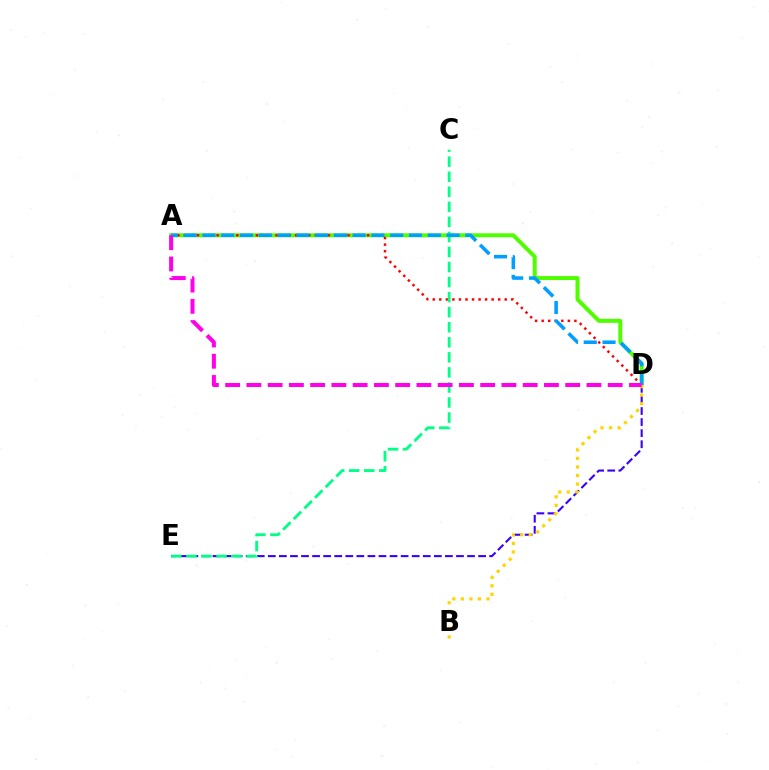{('D', 'E'): [{'color': '#3700ff', 'line_style': 'dashed', 'thickness': 1.5}], ('A', 'D'): [{'color': '#4fff00', 'line_style': 'solid', 'thickness': 2.87}, {'color': '#ff0000', 'line_style': 'dotted', 'thickness': 1.78}, {'color': '#009eff', 'line_style': 'dashed', 'thickness': 2.55}, {'color': '#ff00ed', 'line_style': 'dashed', 'thickness': 2.89}], ('B', 'D'): [{'color': '#ffd500', 'line_style': 'dotted', 'thickness': 2.32}], ('C', 'E'): [{'color': '#00ff86', 'line_style': 'dashed', 'thickness': 2.04}]}